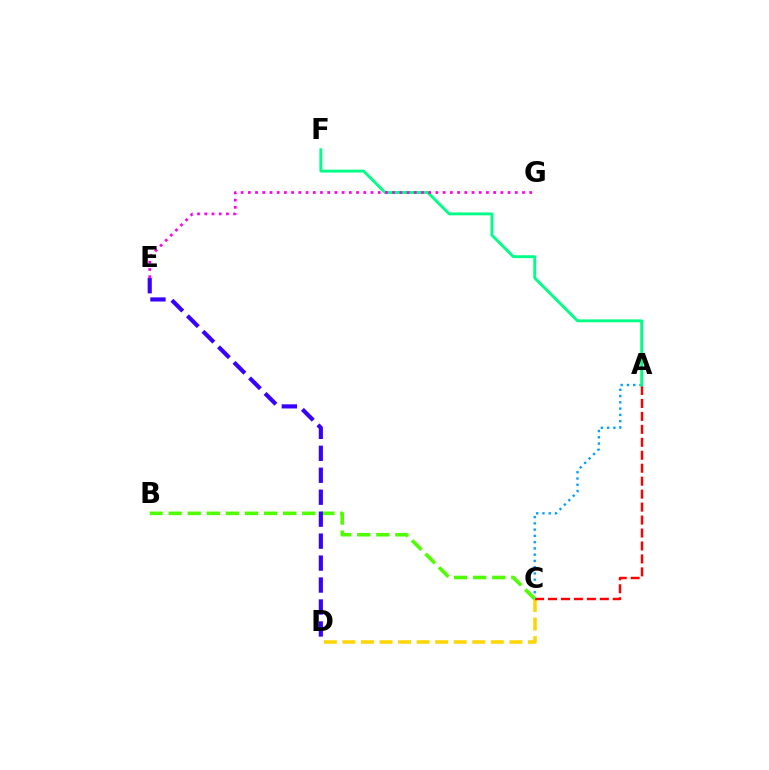{('C', 'D'): [{'color': '#ffd500', 'line_style': 'dashed', 'thickness': 2.52}], ('A', 'C'): [{'color': '#ff0000', 'line_style': 'dashed', 'thickness': 1.76}, {'color': '#009eff', 'line_style': 'dotted', 'thickness': 1.7}], ('A', 'F'): [{'color': '#00ff86', 'line_style': 'solid', 'thickness': 2.07}], ('B', 'C'): [{'color': '#4fff00', 'line_style': 'dashed', 'thickness': 2.59}], ('D', 'E'): [{'color': '#3700ff', 'line_style': 'dashed', 'thickness': 2.98}], ('E', 'G'): [{'color': '#ff00ed', 'line_style': 'dotted', 'thickness': 1.96}]}